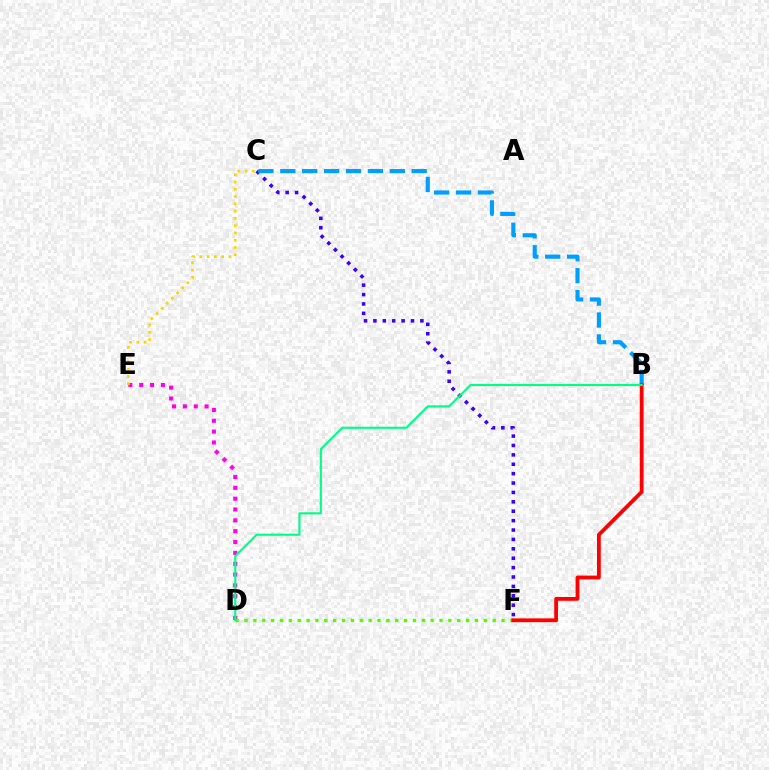{('D', 'E'): [{'color': '#ff00ed', 'line_style': 'dotted', 'thickness': 2.95}], ('C', 'F'): [{'color': '#3700ff', 'line_style': 'dotted', 'thickness': 2.55}], ('C', 'E'): [{'color': '#ffd500', 'line_style': 'dotted', 'thickness': 1.97}], ('D', 'F'): [{'color': '#4fff00', 'line_style': 'dotted', 'thickness': 2.41}], ('B', 'C'): [{'color': '#009eff', 'line_style': 'dashed', 'thickness': 2.98}], ('B', 'F'): [{'color': '#ff0000', 'line_style': 'solid', 'thickness': 2.73}], ('B', 'D'): [{'color': '#00ff86', 'line_style': 'solid', 'thickness': 1.53}]}